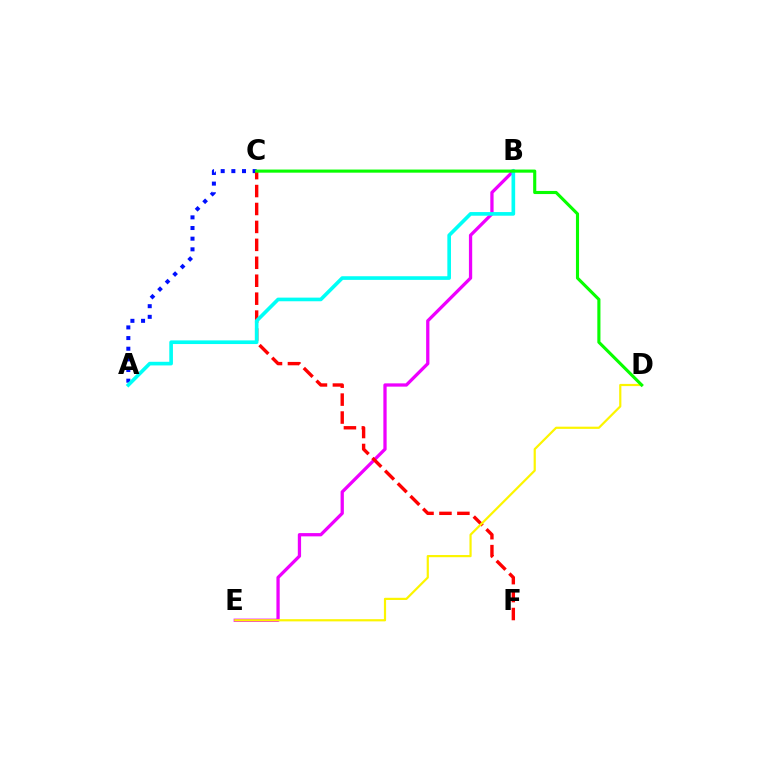{('A', 'C'): [{'color': '#0010ff', 'line_style': 'dotted', 'thickness': 2.89}], ('B', 'E'): [{'color': '#ee00ff', 'line_style': 'solid', 'thickness': 2.36}], ('C', 'F'): [{'color': '#ff0000', 'line_style': 'dashed', 'thickness': 2.44}], ('A', 'B'): [{'color': '#00fff6', 'line_style': 'solid', 'thickness': 2.62}], ('D', 'E'): [{'color': '#fcf500', 'line_style': 'solid', 'thickness': 1.58}], ('C', 'D'): [{'color': '#08ff00', 'line_style': 'solid', 'thickness': 2.24}]}